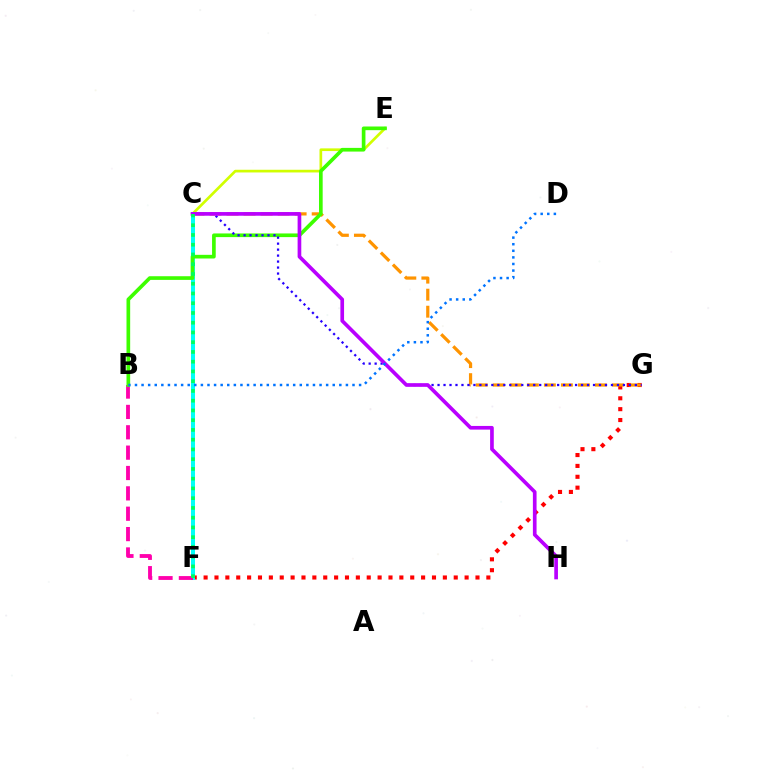{('F', 'G'): [{'color': '#ff0000', 'line_style': 'dotted', 'thickness': 2.95}], ('C', 'G'): [{'color': '#ff9400', 'line_style': 'dashed', 'thickness': 2.31}, {'color': '#2500ff', 'line_style': 'dotted', 'thickness': 1.62}], ('C', 'E'): [{'color': '#d1ff00', 'line_style': 'solid', 'thickness': 1.94}], ('C', 'F'): [{'color': '#00fff6', 'line_style': 'solid', 'thickness': 2.89}, {'color': '#00ff5c', 'line_style': 'dotted', 'thickness': 2.65}], ('B', 'F'): [{'color': '#ff00ac', 'line_style': 'dashed', 'thickness': 2.77}], ('B', 'E'): [{'color': '#3dff00', 'line_style': 'solid', 'thickness': 2.64}], ('C', 'H'): [{'color': '#b900ff', 'line_style': 'solid', 'thickness': 2.64}], ('B', 'D'): [{'color': '#0074ff', 'line_style': 'dotted', 'thickness': 1.79}]}